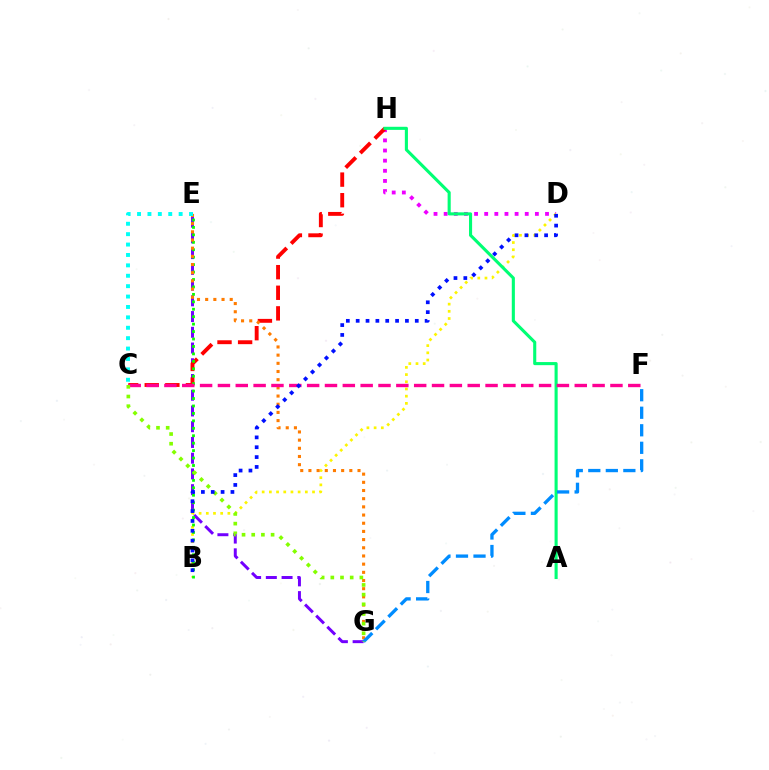{('E', 'G'): [{'color': '#7200ff', 'line_style': 'dashed', 'thickness': 2.14}, {'color': '#ff7c00', 'line_style': 'dotted', 'thickness': 2.22}], ('D', 'H'): [{'color': '#ee00ff', 'line_style': 'dotted', 'thickness': 2.75}], ('B', 'D'): [{'color': '#fcf500', 'line_style': 'dotted', 'thickness': 1.95}, {'color': '#0010ff', 'line_style': 'dotted', 'thickness': 2.68}], ('C', 'H'): [{'color': '#ff0000', 'line_style': 'dashed', 'thickness': 2.8}], ('B', 'E'): [{'color': '#08ff00', 'line_style': 'dotted', 'thickness': 2.02}], ('A', 'H'): [{'color': '#00ff74', 'line_style': 'solid', 'thickness': 2.23}], ('C', 'F'): [{'color': '#ff0094', 'line_style': 'dashed', 'thickness': 2.42}], ('F', 'G'): [{'color': '#008cff', 'line_style': 'dashed', 'thickness': 2.38}], ('C', 'G'): [{'color': '#84ff00', 'line_style': 'dotted', 'thickness': 2.63}], ('C', 'E'): [{'color': '#00fff6', 'line_style': 'dotted', 'thickness': 2.83}]}